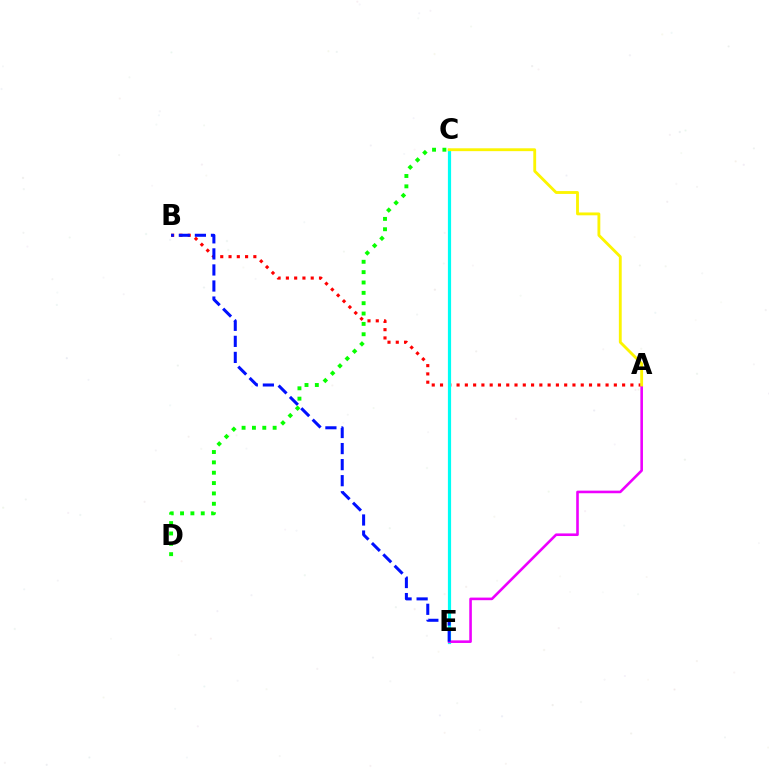{('A', 'B'): [{'color': '#ff0000', 'line_style': 'dotted', 'thickness': 2.25}], ('C', 'E'): [{'color': '#00fff6', 'line_style': 'solid', 'thickness': 2.3}], ('A', 'E'): [{'color': '#ee00ff', 'line_style': 'solid', 'thickness': 1.87}], ('C', 'D'): [{'color': '#08ff00', 'line_style': 'dotted', 'thickness': 2.81}], ('B', 'E'): [{'color': '#0010ff', 'line_style': 'dashed', 'thickness': 2.18}], ('A', 'C'): [{'color': '#fcf500', 'line_style': 'solid', 'thickness': 2.05}]}